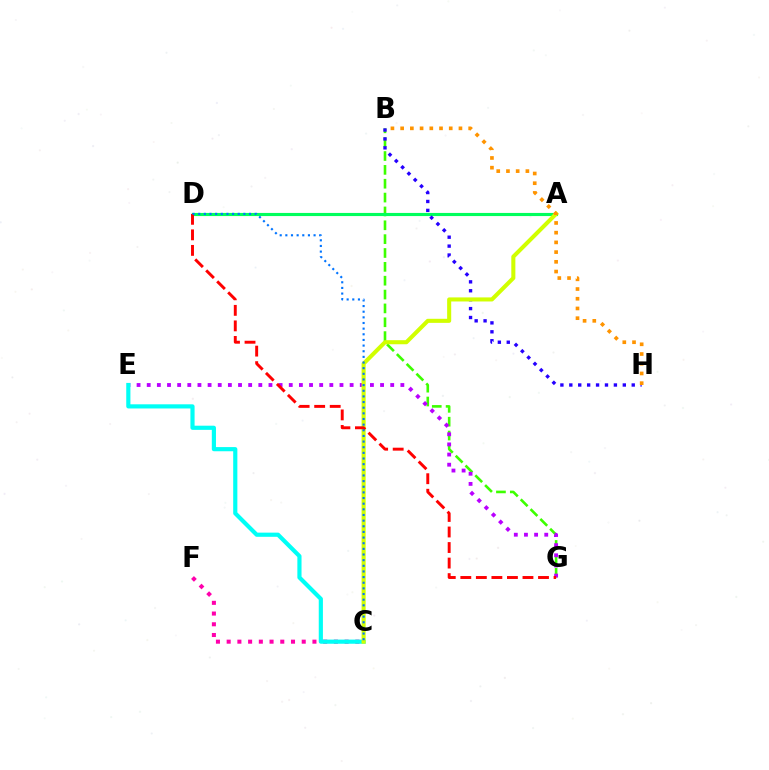{('B', 'G'): [{'color': '#3dff00', 'line_style': 'dashed', 'thickness': 1.88}], ('E', 'G'): [{'color': '#b900ff', 'line_style': 'dotted', 'thickness': 2.76}], ('A', 'D'): [{'color': '#00ff5c', 'line_style': 'solid', 'thickness': 2.26}], ('C', 'F'): [{'color': '#ff00ac', 'line_style': 'dotted', 'thickness': 2.91}], ('B', 'H'): [{'color': '#2500ff', 'line_style': 'dotted', 'thickness': 2.42}, {'color': '#ff9400', 'line_style': 'dotted', 'thickness': 2.64}], ('C', 'E'): [{'color': '#00fff6', 'line_style': 'solid', 'thickness': 3.0}], ('A', 'C'): [{'color': '#d1ff00', 'line_style': 'solid', 'thickness': 2.93}], ('D', 'G'): [{'color': '#ff0000', 'line_style': 'dashed', 'thickness': 2.11}], ('C', 'D'): [{'color': '#0074ff', 'line_style': 'dotted', 'thickness': 1.53}]}